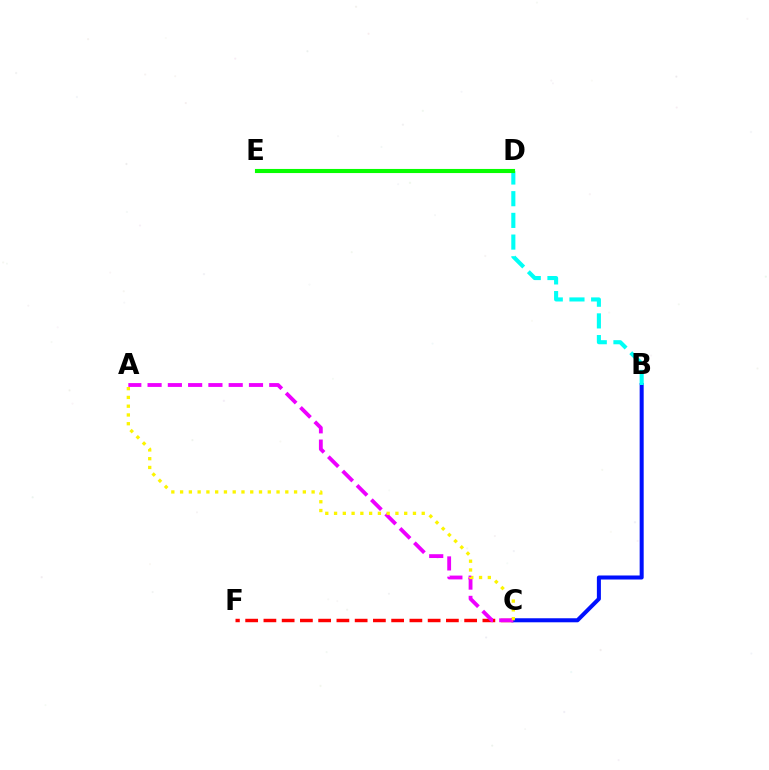{('C', 'F'): [{'color': '#ff0000', 'line_style': 'dashed', 'thickness': 2.48}], ('B', 'C'): [{'color': '#0010ff', 'line_style': 'solid', 'thickness': 2.9}], ('A', 'C'): [{'color': '#ee00ff', 'line_style': 'dashed', 'thickness': 2.75}, {'color': '#fcf500', 'line_style': 'dotted', 'thickness': 2.38}], ('B', 'D'): [{'color': '#00fff6', 'line_style': 'dashed', 'thickness': 2.95}], ('D', 'E'): [{'color': '#08ff00', 'line_style': 'solid', 'thickness': 2.95}]}